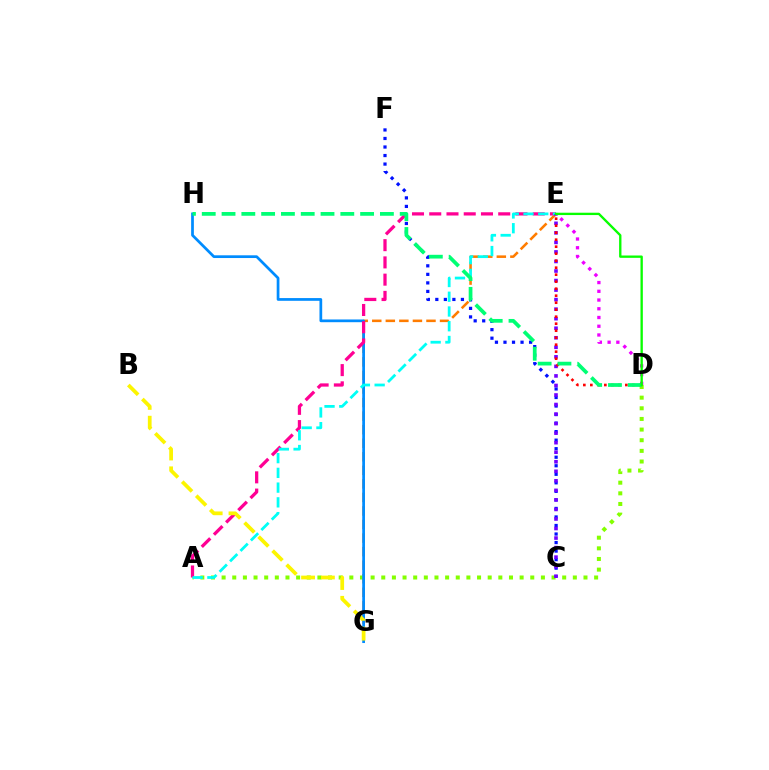{('E', 'G'): [{'color': '#ff7c00', 'line_style': 'dashed', 'thickness': 1.84}], ('A', 'D'): [{'color': '#84ff00', 'line_style': 'dotted', 'thickness': 2.89}], ('G', 'H'): [{'color': '#008cff', 'line_style': 'solid', 'thickness': 1.97}], ('C', 'F'): [{'color': '#0010ff', 'line_style': 'dotted', 'thickness': 2.32}], ('A', 'E'): [{'color': '#ff0094', 'line_style': 'dashed', 'thickness': 2.34}, {'color': '#00fff6', 'line_style': 'dashed', 'thickness': 2.0}], ('C', 'E'): [{'color': '#7200ff', 'line_style': 'dotted', 'thickness': 2.59}], ('D', 'E'): [{'color': '#ff0000', 'line_style': 'dotted', 'thickness': 1.9}, {'color': '#ee00ff', 'line_style': 'dotted', 'thickness': 2.37}, {'color': '#08ff00', 'line_style': 'solid', 'thickness': 1.68}], ('B', 'G'): [{'color': '#fcf500', 'line_style': 'dashed', 'thickness': 2.69}], ('D', 'H'): [{'color': '#00ff74', 'line_style': 'dashed', 'thickness': 2.69}]}